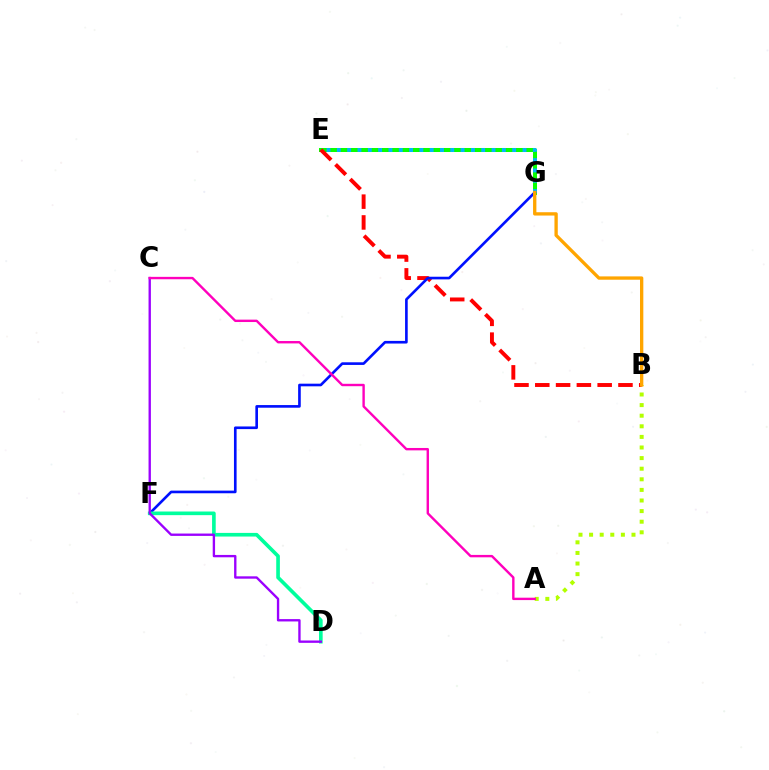{('E', 'G'): [{'color': '#08ff00', 'line_style': 'solid', 'thickness': 2.89}, {'color': '#00b5ff', 'line_style': 'dotted', 'thickness': 2.8}], ('A', 'B'): [{'color': '#b3ff00', 'line_style': 'dotted', 'thickness': 2.88}], ('B', 'E'): [{'color': '#ff0000', 'line_style': 'dashed', 'thickness': 2.82}], ('F', 'G'): [{'color': '#0010ff', 'line_style': 'solid', 'thickness': 1.9}], ('D', 'F'): [{'color': '#00ff9d', 'line_style': 'solid', 'thickness': 2.62}], ('C', 'D'): [{'color': '#9b00ff', 'line_style': 'solid', 'thickness': 1.7}], ('B', 'G'): [{'color': '#ffa500', 'line_style': 'solid', 'thickness': 2.39}], ('A', 'C'): [{'color': '#ff00bd', 'line_style': 'solid', 'thickness': 1.72}]}